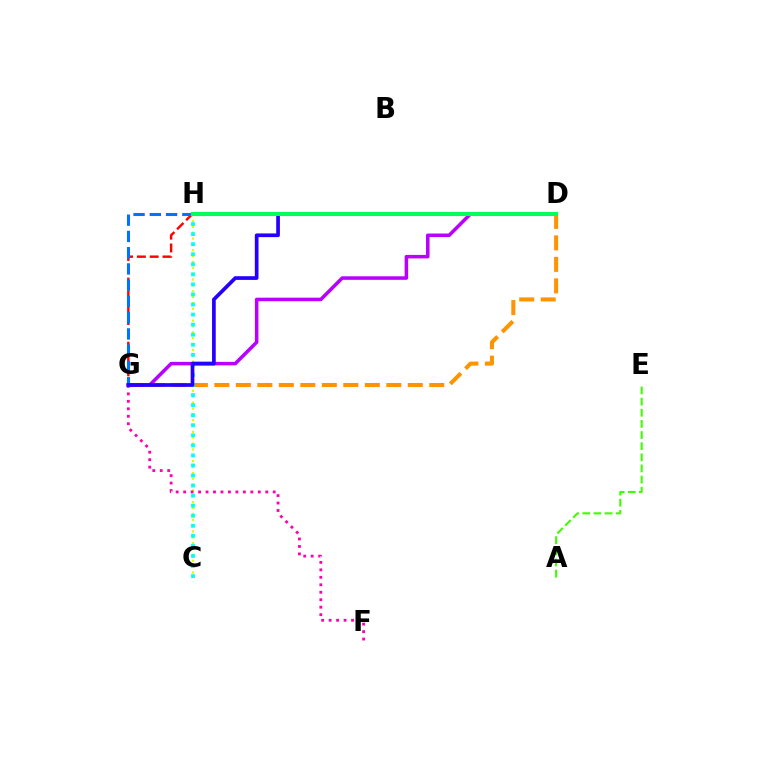{('D', 'G'): [{'color': '#ff9400', 'line_style': 'dashed', 'thickness': 2.92}, {'color': '#b900ff', 'line_style': 'solid', 'thickness': 2.54}, {'color': '#2500ff', 'line_style': 'solid', 'thickness': 2.66}], ('C', 'H'): [{'color': '#d1ff00', 'line_style': 'dotted', 'thickness': 1.59}, {'color': '#00fff6', 'line_style': 'dotted', 'thickness': 2.73}], ('G', 'H'): [{'color': '#ff0000', 'line_style': 'dashed', 'thickness': 1.74}, {'color': '#0074ff', 'line_style': 'dashed', 'thickness': 2.21}], ('A', 'E'): [{'color': '#3dff00', 'line_style': 'dashed', 'thickness': 1.51}], ('F', 'G'): [{'color': '#ff00ac', 'line_style': 'dotted', 'thickness': 2.03}], ('D', 'H'): [{'color': '#00ff5c', 'line_style': 'solid', 'thickness': 2.92}]}